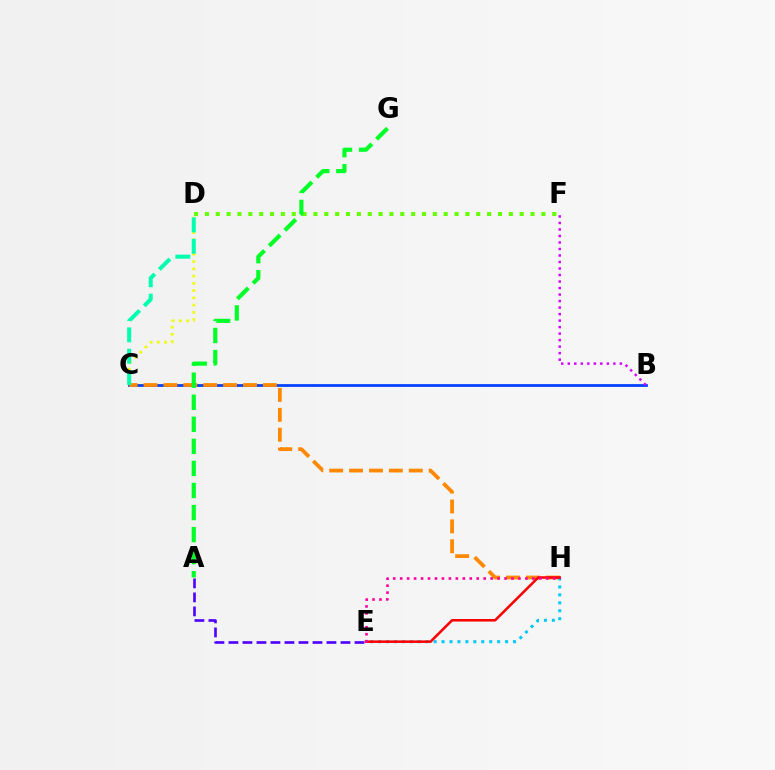{('D', 'F'): [{'color': '#66ff00', 'line_style': 'dotted', 'thickness': 2.95}], ('C', 'D'): [{'color': '#eeff00', 'line_style': 'dotted', 'thickness': 1.97}, {'color': '#00ffaf', 'line_style': 'dashed', 'thickness': 2.9}], ('B', 'C'): [{'color': '#003fff', 'line_style': 'solid', 'thickness': 1.96}], ('C', 'H'): [{'color': '#ff8800', 'line_style': 'dashed', 'thickness': 2.7}], ('E', 'H'): [{'color': '#00c7ff', 'line_style': 'dotted', 'thickness': 2.16}, {'color': '#ff0000', 'line_style': 'solid', 'thickness': 1.83}, {'color': '#ff00a0', 'line_style': 'dotted', 'thickness': 1.89}], ('B', 'F'): [{'color': '#d600ff', 'line_style': 'dotted', 'thickness': 1.77}], ('A', 'E'): [{'color': '#4f00ff', 'line_style': 'dashed', 'thickness': 1.9}], ('A', 'G'): [{'color': '#00ff27', 'line_style': 'dashed', 'thickness': 3.0}]}